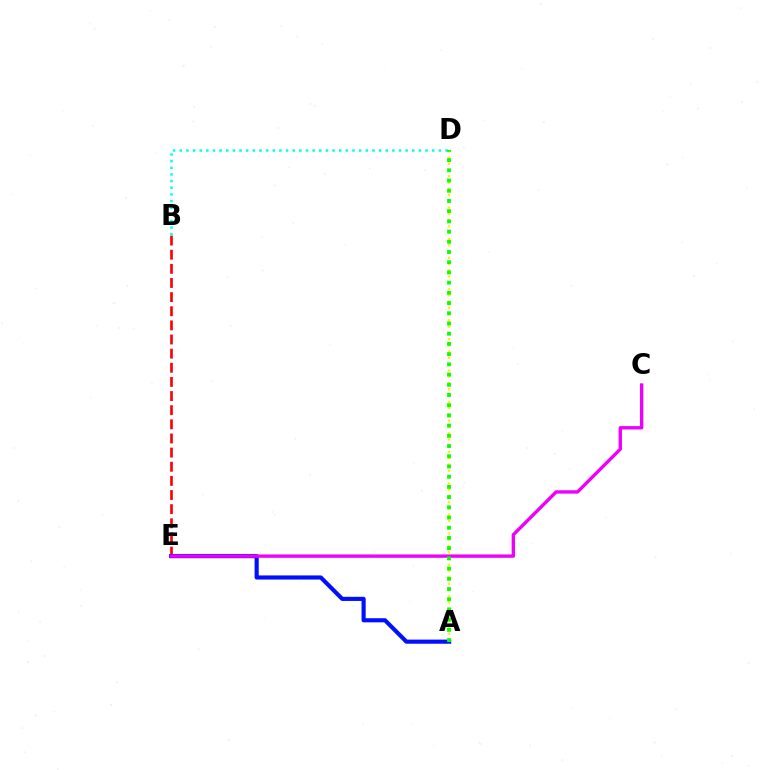{('B', 'E'): [{'color': '#ff0000', 'line_style': 'dashed', 'thickness': 1.92}], ('A', 'D'): [{'color': '#fcf500', 'line_style': 'dotted', 'thickness': 1.7}, {'color': '#08ff00', 'line_style': 'dotted', 'thickness': 2.77}], ('A', 'E'): [{'color': '#0010ff', 'line_style': 'solid', 'thickness': 2.97}], ('C', 'E'): [{'color': '#ee00ff', 'line_style': 'solid', 'thickness': 2.42}], ('B', 'D'): [{'color': '#00fff6', 'line_style': 'dotted', 'thickness': 1.81}]}